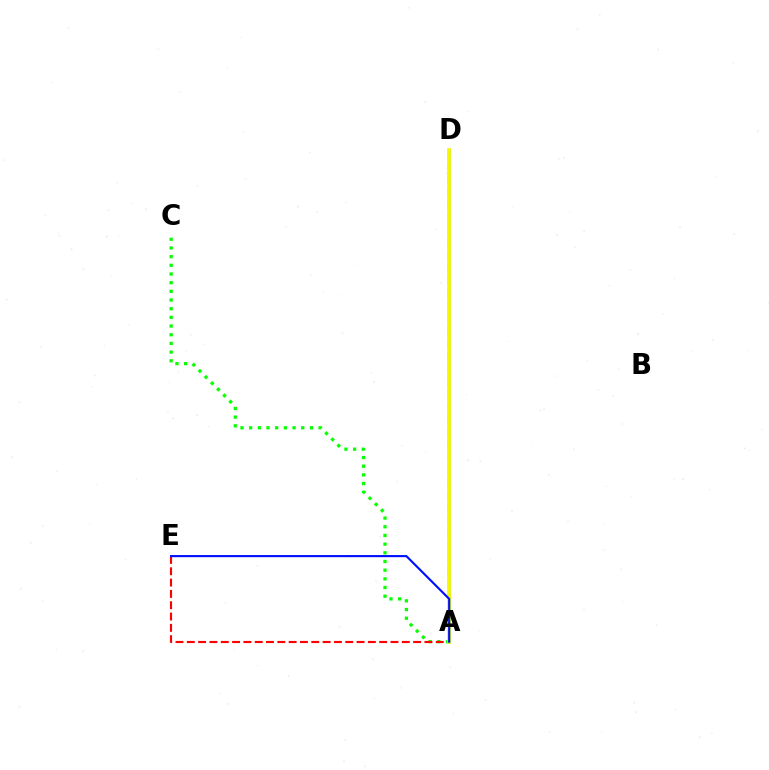{('A', 'C'): [{'color': '#08ff00', 'line_style': 'dotted', 'thickness': 2.36}], ('A', 'E'): [{'color': '#ff0000', 'line_style': 'dashed', 'thickness': 1.54}, {'color': '#0010ff', 'line_style': 'solid', 'thickness': 1.54}], ('A', 'D'): [{'color': '#ee00ff', 'line_style': 'dashed', 'thickness': 1.71}, {'color': '#00fff6', 'line_style': 'solid', 'thickness': 1.98}, {'color': '#fcf500', 'line_style': 'solid', 'thickness': 2.65}]}